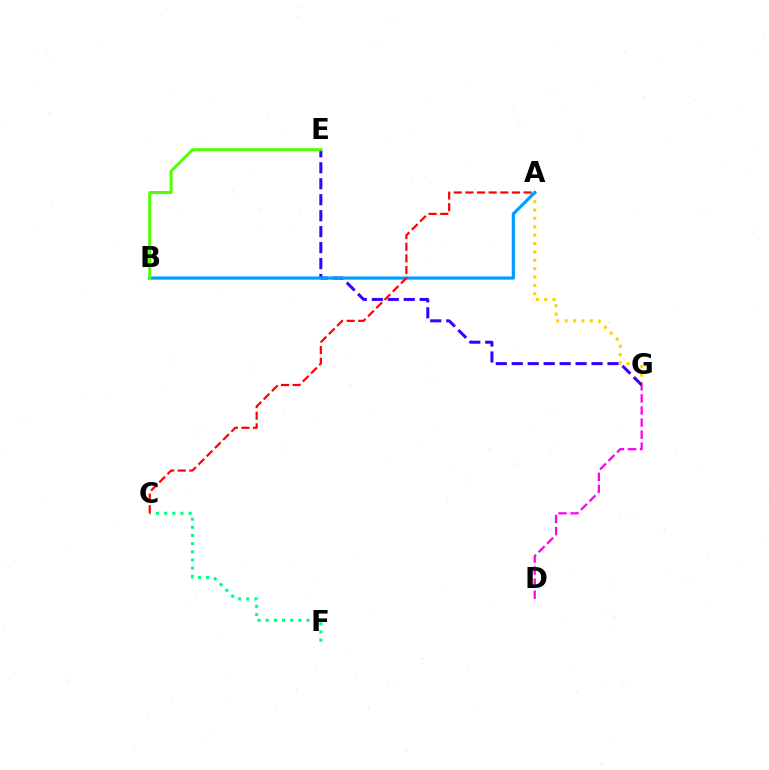{('C', 'F'): [{'color': '#00ff86', 'line_style': 'dotted', 'thickness': 2.22}], ('D', 'G'): [{'color': '#ff00ed', 'line_style': 'dashed', 'thickness': 1.64}], ('A', 'G'): [{'color': '#ffd500', 'line_style': 'dotted', 'thickness': 2.27}], ('E', 'G'): [{'color': '#3700ff', 'line_style': 'dashed', 'thickness': 2.17}], ('A', 'B'): [{'color': '#009eff', 'line_style': 'solid', 'thickness': 2.3}], ('B', 'E'): [{'color': '#4fff00', 'line_style': 'solid', 'thickness': 2.13}], ('A', 'C'): [{'color': '#ff0000', 'line_style': 'dashed', 'thickness': 1.58}]}